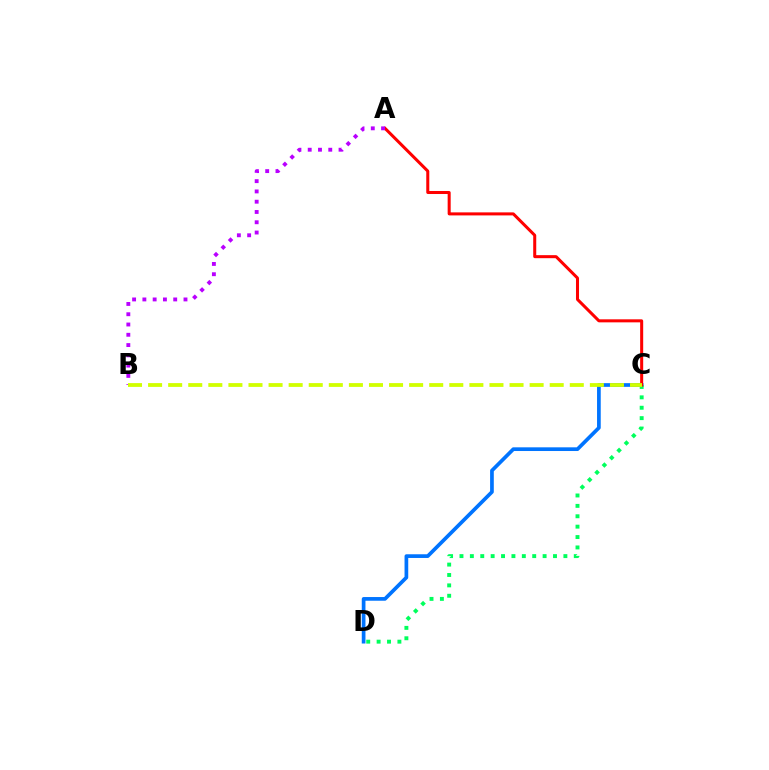{('C', 'D'): [{'color': '#0074ff', 'line_style': 'solid', 'thickness': 2.66}, {'color': '#00ff5c', 'line_style': 'dotted', 'thickness': 2.82}], ('A', 'C'): [{'color': '#ff0000', 'line_style': 'solid', 'thickness': 2.18}], ('A', 'B'): [{'color': '#b900ff', 'line_style': 'dotted', 'thickness': 2.79}], ('B', 'C'): [{'color': '#d1ff00', 'line_style': 'dashed', 'thickness': 2.73}]}